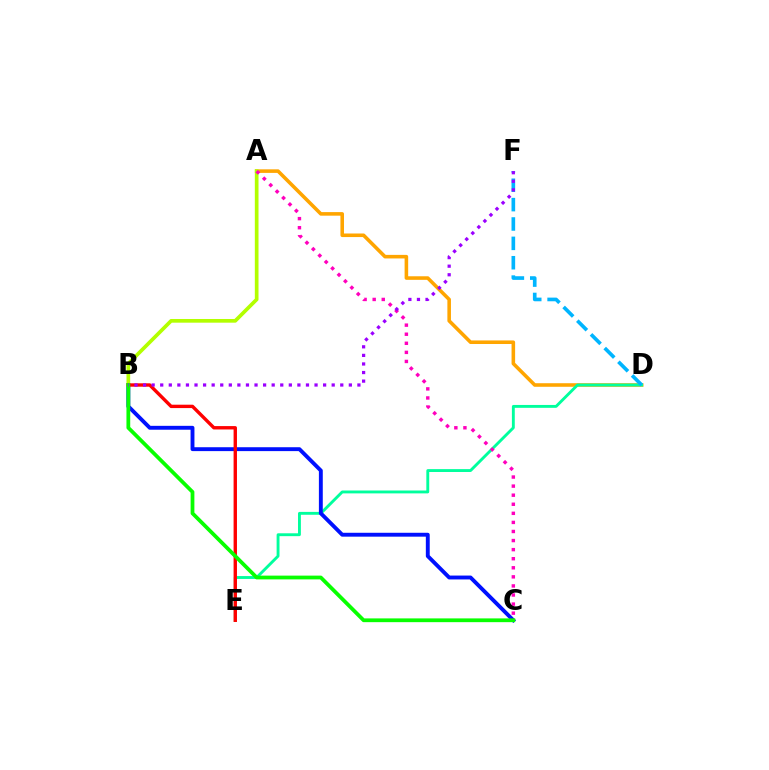{('A', 'D'): [{'color': '#ffa500', 'line_style': 'solid', 'thickness': 2.57}], ('D', 'E'): [{'color': '#00ff9d', 'line_style': 'solid', 'thickness': 2.07}], ('B', 'C'): [{'color': '#0010ff', 'line_style': 'solid', 'thickness': 2.8}, {'color': '#08ff00', 'line_style': 'solid', 'thickness': 2.71}], ('A', 'B'): [{'color': '#b3ff00', 'line_style': 'solid', 'thickness': 2.66}], ('D', 'F'): [{'color': '#00b5ff', 'line_style': 'dashed', 'thickness': 2.63}], ('B', 'E'): [{'color': '#ff0000', 'line_style': 'solid', 'thickness': 2.44}], ('A', 'C'): [{'color': '#ff00bd', 'line_style': 'dotted', 'thickness': 2.47}], ('B', 'F'): [{'color': '#9b00ff', 'line_style': 'dotted', 'thickness': 2.33}]}